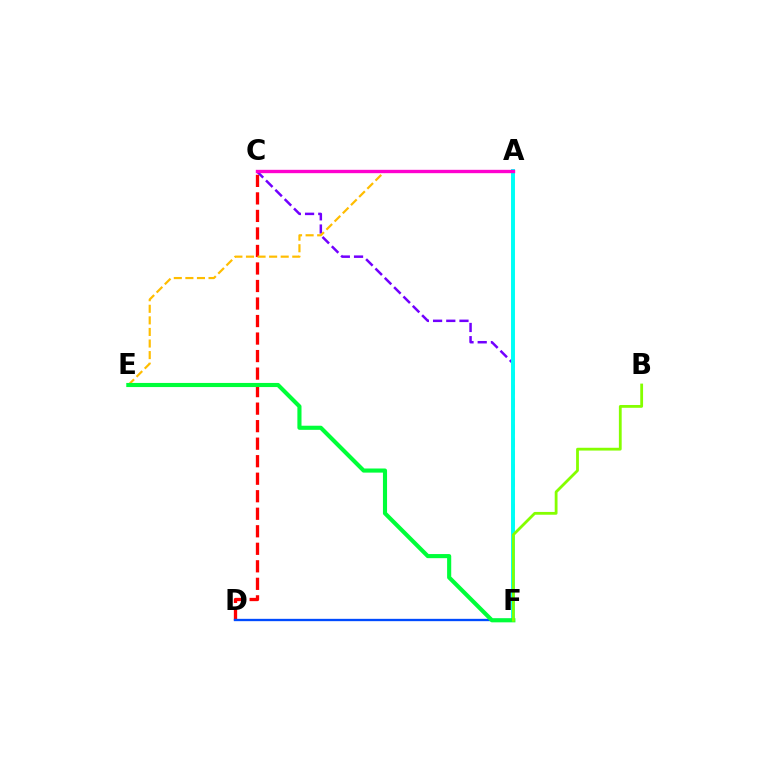{('C', 'F'): [{'color': '#7200ff', 'line_style': 'dashed', 'thickness': 1.79}], ('A', 'F'): [{'color': '#00fff6', 'line_style': 'solid', 'thickness': 2.85}], ('C', 'D'): [{'color': '#ff0000', 'line_style': 'dashed', 'thickness': 2.38}], ('A', 'E'): [{'color': '#ffbd00', 'line_style': 'dashed', 'thickness': 1.57}], ('D', 'F'): [{'color': '#004bff', 'line_style': 'solid', 'thickness': 1.68}], ('E', 'F'): [{'color': '#00ff39', 'line_style': 'solid', 'thickness': 2.96}], ('B', 'F'): [{'color': '#84ff00', 'line_style': 'solid', 'thickness': 2.01}], ('A', 'C'): [{'color': '#ff00cf', 'line_style': 'solid', 'thickness': 2.42}]}